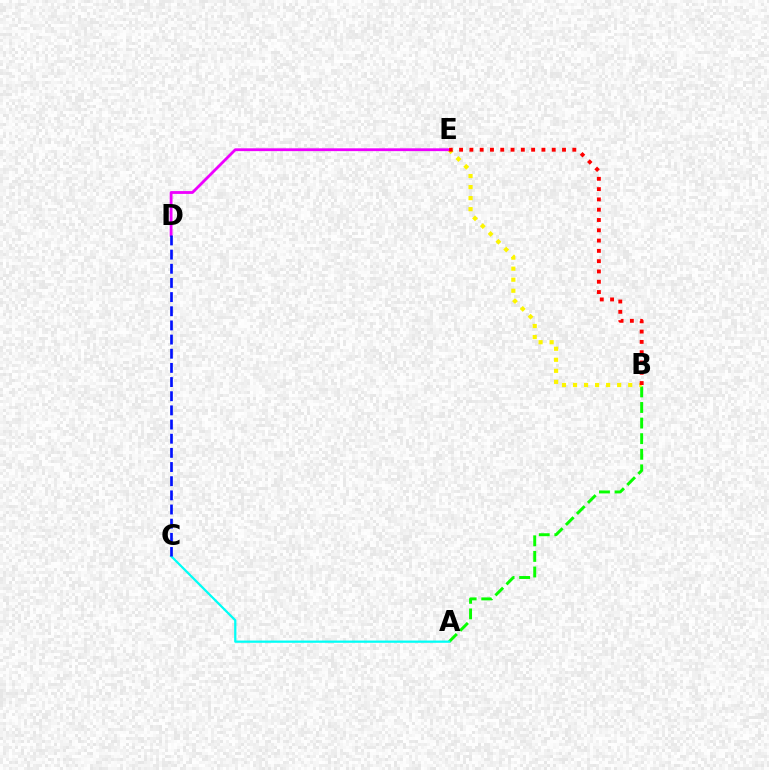{('A', 'B'): [{'color': '#08ff00', 'line_style': 'dashed', 'thickness': 2.12}], ('A', 'C'): [{'color': '#00fff6', 'line_style': 'solid', 'thickness': 1.62}], ('B', 'E'): [{'color': '#fcf500', 'line_style': 'dotted', 'thickness': 3.0}, {'color': '#ff0000', 'line_style': 'dotted', 'thickness': 2.8}], ('D', 'E'): [{'color': '#ee00ff', 'line_style': 'solid', 'thickness': 2.02}], ('C', 'D'): [{'color': '#0010ff', 'line_style': 'dashed', 'thickness': 1.92}]}